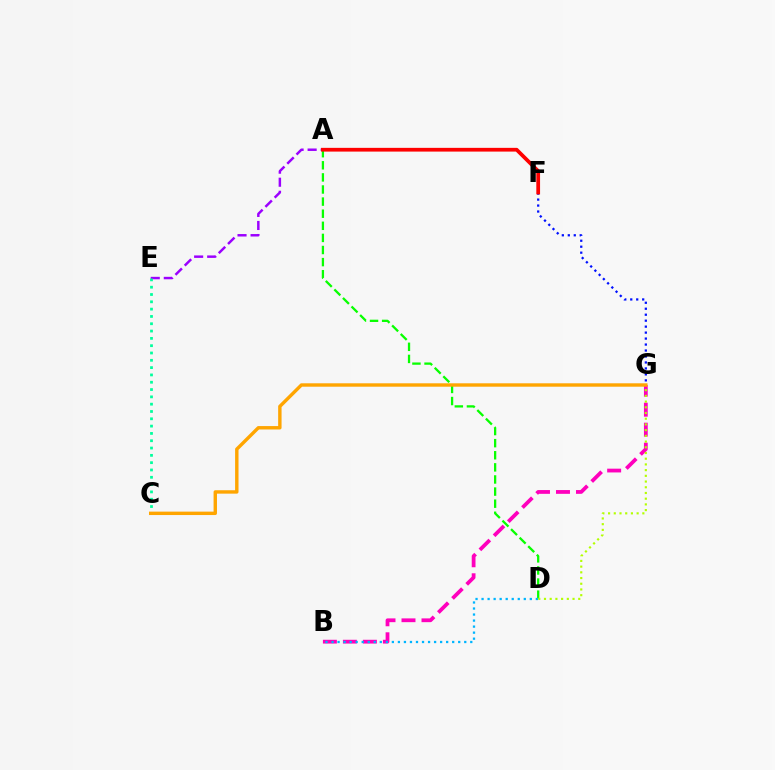{('B', 'G'): [{'color': '#ff00bd', 'line_style': 'dashed', 'thickness': 2.72}], ('F', 'G'): [{'color': '#0010ff', 'line_style': 'dotted', 'thickness': 1.62}], ('A', 'E'): [{'color': '#9b00ff', 'line_style': 'dashed', 'thickness': 1.77}], ('C', 'E'): [{'color': '#00ff9d', 'line_style': 'dotted', 'thickness': 1.99}], ('A', 'D'): [{'color': '#08ff00', 'line_style': 'dashed', 'thickness': 1.64}], ('B', 'D'): [{'color': '#00b5ff', 'line_style': 'dotted', 'thickness': 1.64}], ('D', 'G'): [{'color': '#b3ff00', 'line_style': 'dotted', 'thickness': 1.55}], ('C', 'G'): [{'color': '#ffa500', 'line_style': 'solid', 'thickness': 2.45}], ('A', 'F'): [{'color': '#ff0000', 'line_style': 'solid', 'thickness': 2.69}]}